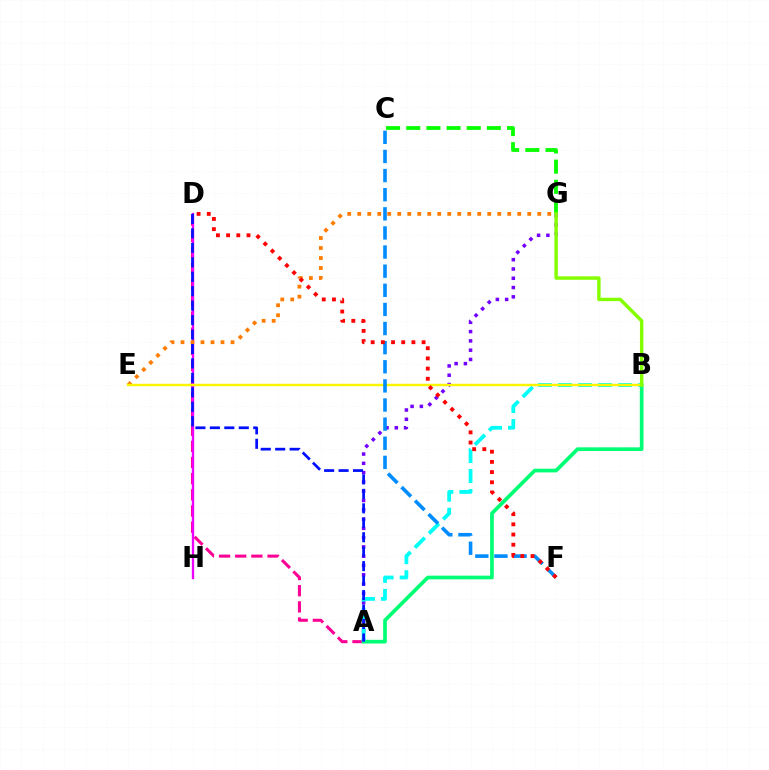{('A', 'G'): [{'color': '#7200ff', 'line_style': 'dotted', 'thickness': 2.52}], ('A', 'D'): [{'color': '#ff0094', 'line_style': 'dashed', 'thickness': 2.2}, {'color': '#0010ff', 'line_style': 'dashed', 'thickness': 1.96}], ('A', 'B'): [{'color': '#00ff74', 'line_style': 'solid', 'thickness': 2.66}, {'color': '#00fff6', 'line_style': 'dashed', 'thickness': 2.72}], ('D', 'H'): [{'color': '#ee00ff', 'line_style': 'solid', 'thickness': 1.68}], ('C', 'G'): [{'color': '#08ff00', 'line_style': 'dashed', 'thickness': 2.74}], ('E', 'G'): [{'color': '#ff7c00', 'line_style': 'dotted', 'thickness': 2.72}], ('B', 'E'): [{'color': '#fcf500', 'line_style': 'solid', 'thickness': 1.75}], ('C', 'F'): [{'color': '#008cff', 'line_style': 'dashed', 'thickness': 2.6}], ('B', 'G'): [{'color': '#84ff00', 'line_style': 'solid', 'thickness': 2.48}], ('D', 'F'): [{'color': '#ff0000', 'line_style': 'dotted', 'thickness': 2.77}]}